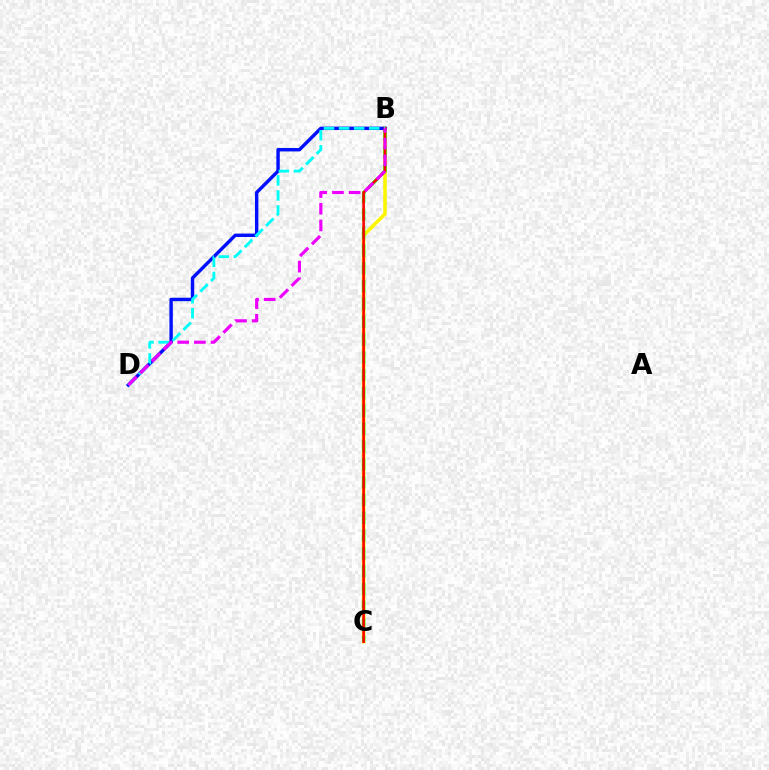{('B', 'C'): [{'color': '#fcf500', 'line_style': 'solid', 'thickness': 2.57}, {'color': '#08ff00', 'line_style': 'dashed', 'thickness': 2.42}, {'color': '#ff0000', 'line_style': 'solid', 'thickness': 1.85}], ('B', 'D'): [{'color': '#0010ff', 'line_style': 'solid', 'thickness': 2.46}, {'color': '#00fff6', 'line_style': 'dashed', 'thickness': 2.05}, {'color': '#ee00ff', 'line_style': 'dashed', 'thickness': 2.27}]}